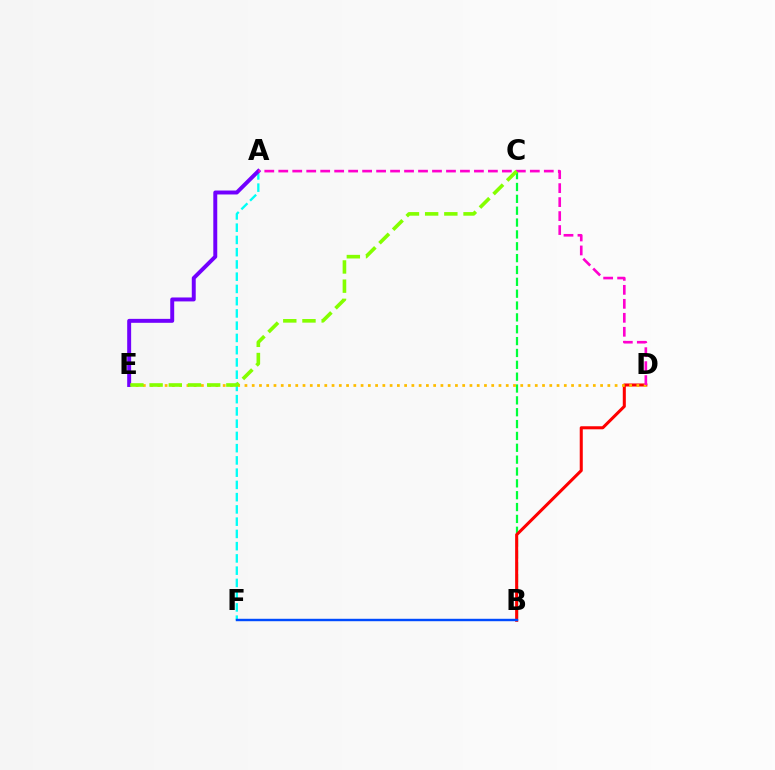{('B', 'C'): [{'color': '#00ff39', 'line_style': 'dashed', 'thickness': 1.61}], ('B', 'D'): [{'color': '#ff0000', 'line_style': 'solid', 'thickness': 2.19}], ('D', 'E'): [{'color': '#ffbd00', 'line_style': 'dotted', 'thickness': 1.97}], ('A', 'F'): [{'color': '#00fff6', 'line_style': 'dashed', 'thickness': 1.66}], ('A', 'E'): [{'color': '#7200ff', 'line_style': 'solid', 'thickness': 2.84}], ('B', 'F'): [{'color': '#004bff', 'line_style': 'solid', 'thickness': 1.74}], ('A', 'D'): [{'color': '#ff00cf', 'line_style': 'dashed', 'thickness': 1.9}], ('C', 'E'): [{'color': '#84ff00', 'line_style': 'dashed', 'thickness': 2.61}]}